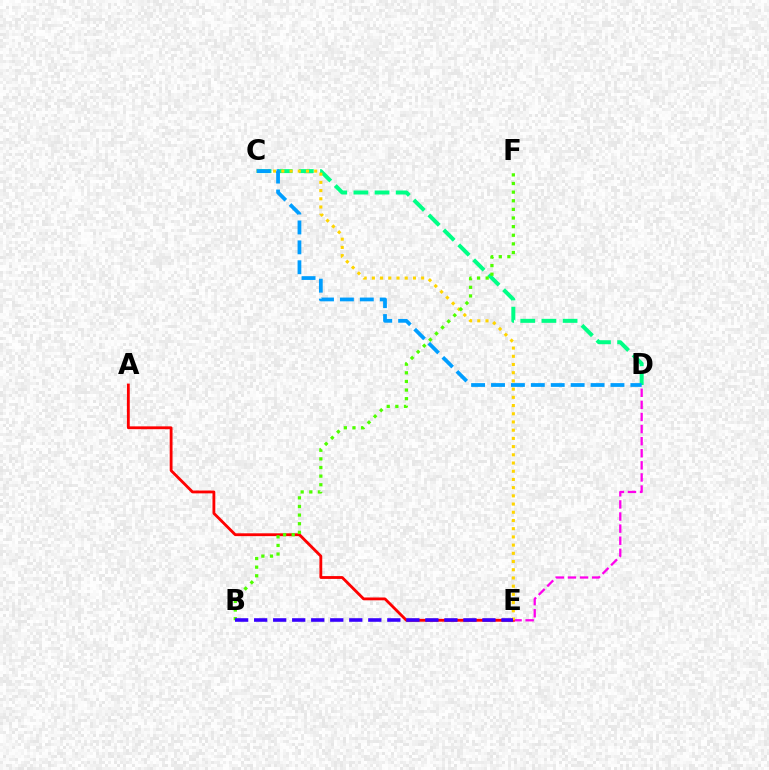{('D', 'E'): [{'color': '#ff00ed', 'line_style': 'dashed', 'thickness': 1.64}], ('A', 'E'): [{'color': '#ff0000', 'line_style': 'solid', 'thickness': 2.03}], ('C', 'D'): [{'color': '#00ff86', 'line_style': 'dashed', 'thickness': 2.87}, {'color': '#009eff', 'line_style': 'dashed', 'thickness': 2.7}], ('C', 'E'): [{'color': '#ffd500', 'line_style': 'dotted', 'thickness': 2.23}], ('B', 'F'): [{'color': '#4fff00', 'line_style': 'dotted', 'thickness': 2.34}], ('B', 'E'): [{'color': '#3700ff', 'line_style': 'dashed', 'thickness': 2.58}]}